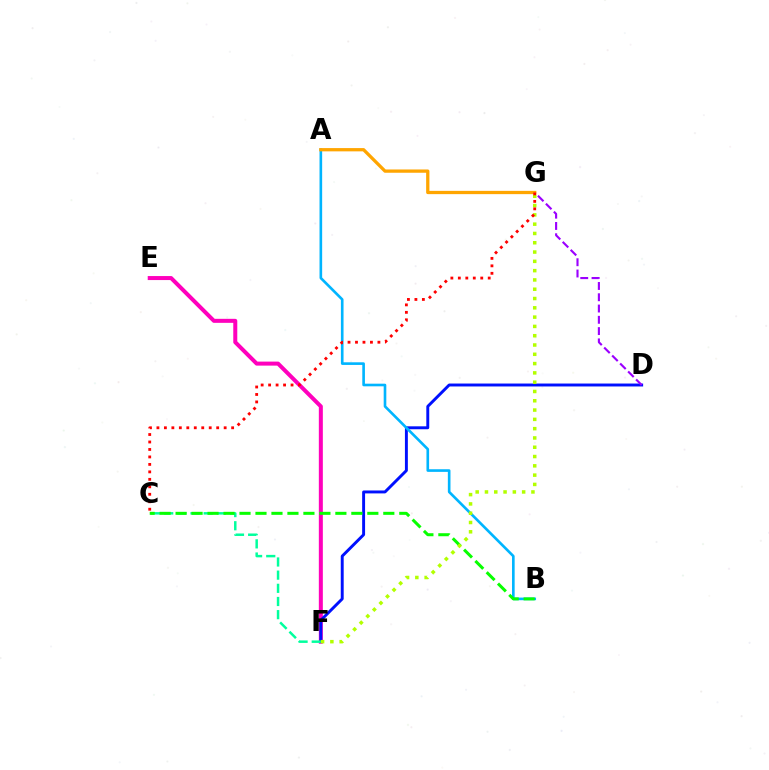{('E', 'F'): [{'color': '#ff00bd', 'line_style': 'solid', 'thickness': 2.89}], ('D', 'F'): [{'color': '#0010ff', 'line_style': 'solid', 'thickness': 2.11}], ('C', 'F'): [{'color': '#00ff9d', 'line_style': 'dashed', 'thickness': 1.79}], ('A', 'B'): [{'color': '#00b5ff', 'line_style': 'solid', 'thickness': 1.9}], ('D', 'G'): [{'color': '#9b00ff', 'line_style': 'dashed', 'thickness': 1.53}], ('A', 'G'): [{'color': '#ffa500', 'line_style': 'solid', 'thickness': 2.36}], ('B', 'C'): [{'color': '#08ff00', 'line_style': 'dashed', 'thickness': 2.17}], ('F', 'G'): [{'color': '#b3ff00', 'line_style': 'dotted', 'thickness': 2.53}], ('C', 'G'): [{'color': '#ff0000', 'line_style': 'dotted', 'thickness': 2.03}]}